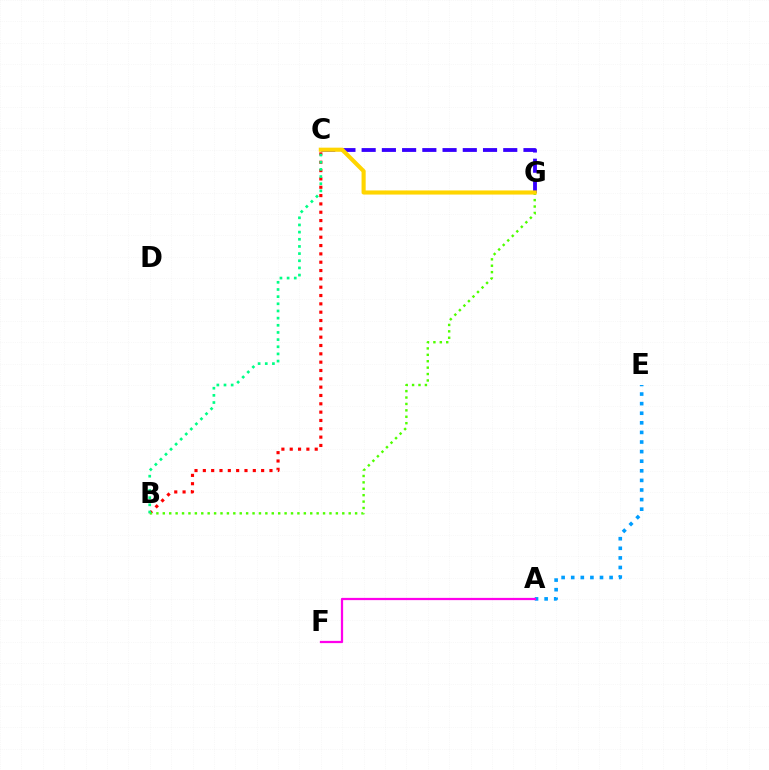{('B', 'C'): [{'color': '#ff0000', 'line_style': 'dotted', 'thickness': 2.26}, {'color': '#00ff86', 'line_style': 'dotted', 'thickness': 1.95}], ('B', 'G'): [{'color': '#4fff00', 'line_style': 'dotted', 'thickness': 1.74}], ('A', 'E'): [{'color': '#009eff', 'line_style': 'dotted', 'thickness': 2.61}], ('C', 'G'): [{'color': '#3700ff', 'line_style': 'dashed', 'thickness': 2.75}, {'color': '#ffd500', 'line_style': 'solid', 'thickness': 2.97}], ('A', 'F'): [{'color': '#ff00ed', 'line_style': 'solid', 'thickness': 1.61}]}